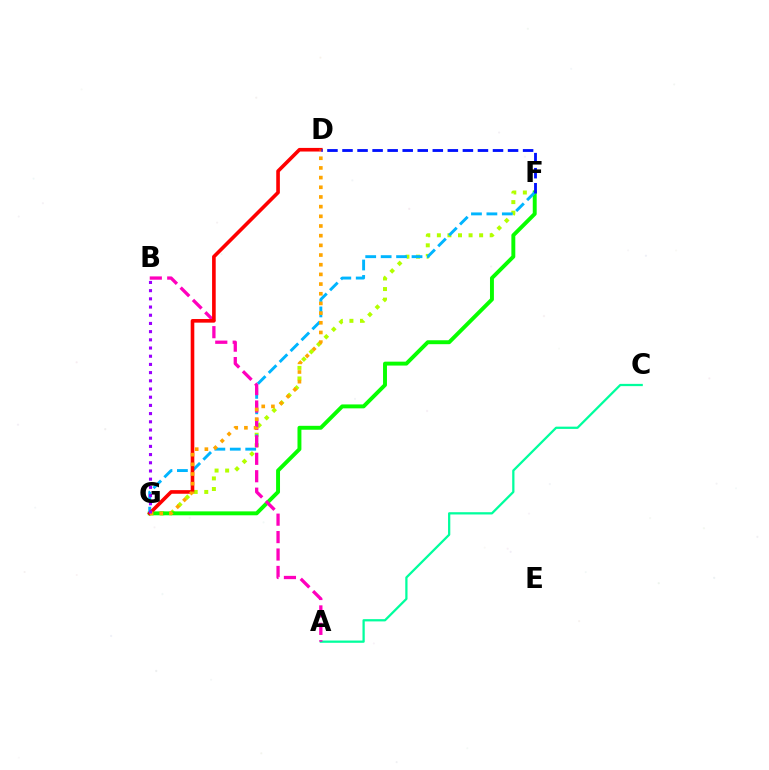{('F', 'G'): [{'color': '#b3ff00', 'line_style': 'dotted', 'thickness': 2.87}, {'color': '#08ff00', 'line_style': 'solid', 'thickness': 2.82}, {'color': '#00b5ff', 'line_style': 'dashed', 'thickness': 2.1}], ('A', 'C'): [{'color': '#00ff9d', 'line_style': 'solid', 'thickness': 1.63}], ('A', 'B'): [{'color': '#ff00bd', 'line_style': 'dashed', 'thickness': 2.37}], ('D', 'G'): [{'color': '#ff0000', 'line_style': 'solid', 'thickness': 2.61}, {'color': '#ffa500', 'line_style': 'dotted', 'thickness': 2.63}], ('B', 'G'): [{'color': '#9b00ff', 'line_style': 'dotted', 'thickness': 2.23}], ('D', 'F'): [{'color': '#0010ff', 'line_style': 'dashed', 'thickness': 2.04}]}